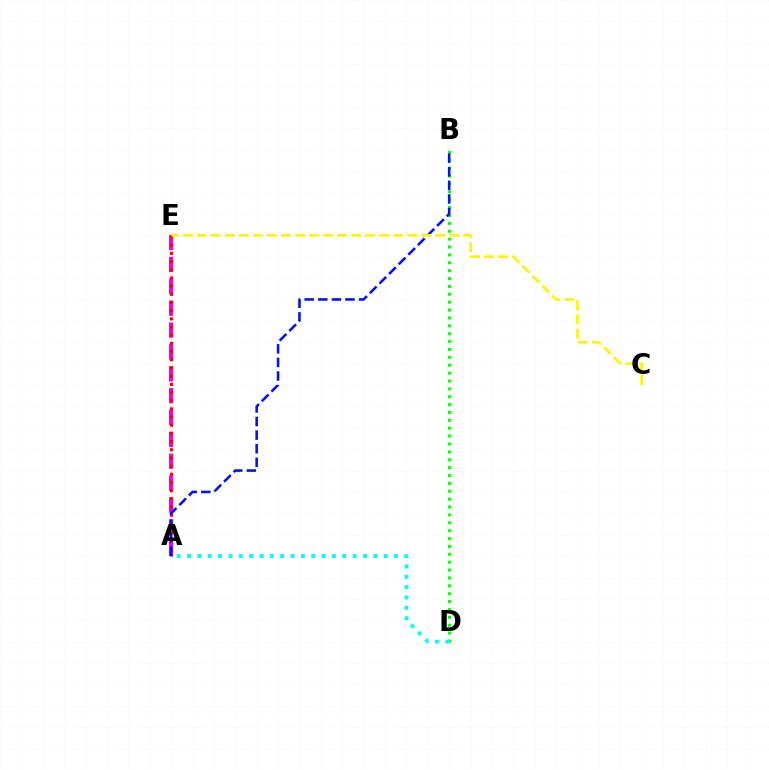{('B', 'D'): [{'color': '#08ff00', 'line_style': 'dotted', 'thickness': 2.14}], ('A', 'D'): [{'color': '#00fff6', 'line_style': 'dotted', 'thickness': 2.81}], ('A', 'E'): [{'color': '#ee00ff', 'line_style': 'dashed', 'thickness': 2.97}, {'color': '#ff0000', 'line_style': 'dotted', 'thickness': 2.22}], ('A', 'B'): [{'color': '#0010ff', 'line_style': 'dashed', 'thickness': 1.85}], ('C', 'E'): [{'color': '#fcf500', 'line_style': 'dashed', 'thickness': 1.91}]}